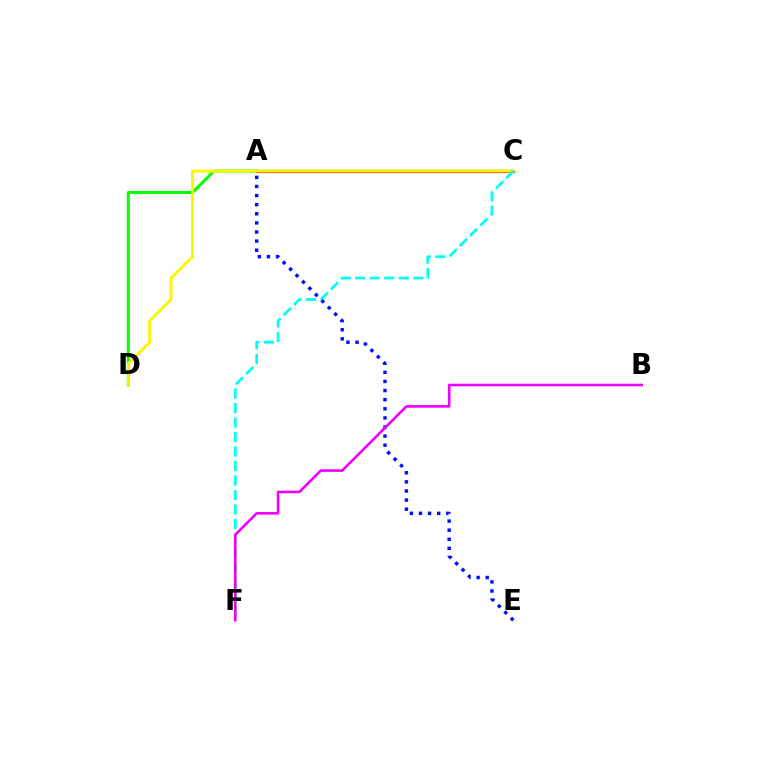{('A', 'D'): [{'color': '#08ff00', 'line_style': 'solid', 'thickness': 2.19}], ('A', 'C'): [{'color': '#ff0000', 'line_style': 'solid', 'thickness': 2.29}], ('C', 'D'): [{'color': '#fcf500', 'line_style': 'solid', 'thickness': 2.04}], ('C', 'F'): [{'color': '#00fff6', 'line_style': 'dashed', 'thickness': 1.97}], ('A', 'E'): [{'color': '#0010ff', 'line_style': 'dotted', 'thickness': 2.47}], ('B', 'F'): [{'color': '#ee00ff', 'line_style': 'solid', 'thickness': 1.87}]}